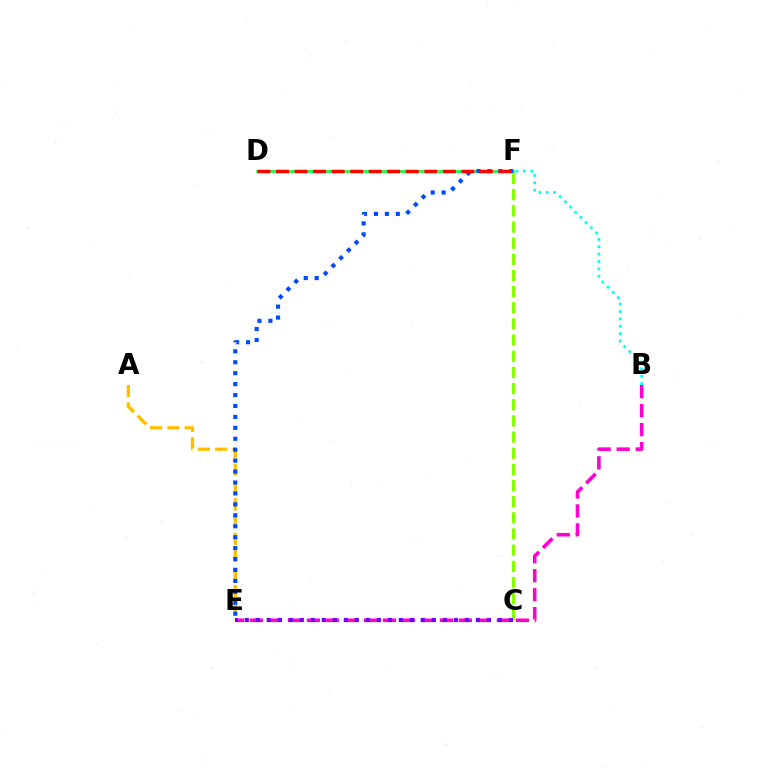{('D', 'F'): [{'color': '#00ff39', 'line_style': 'solid', 'thickness': 1.87}, {'color': '#ff0000', 'line_style': 'dashed', 'thickness': 2.52}], ('A', 'E'): [{'color': '#ffbd00', 'line_style': 'dashed', 'thickness': 2.35}], ('E', 'F'): [{'color': '#004bff', 'line_style': 'dotted', 'thickness': 2.97}], ('B', 'F'): [{'color': '#00fff6', 'line_style': 'dotted', 'thickness': 2.0}], ('C', 'F'): [{'color': '#84ff00', 'line_style': 'dashed', 'thickness': 2.2}], ('B', 'E'): [{'color': '#ff00cf', 'line_style': 'dashed', 'thickness': 2.58}], ('C', 'E'): [{'color': '#7200ff', 'line_style': 'dotted', 'thickness': 2.99}]}